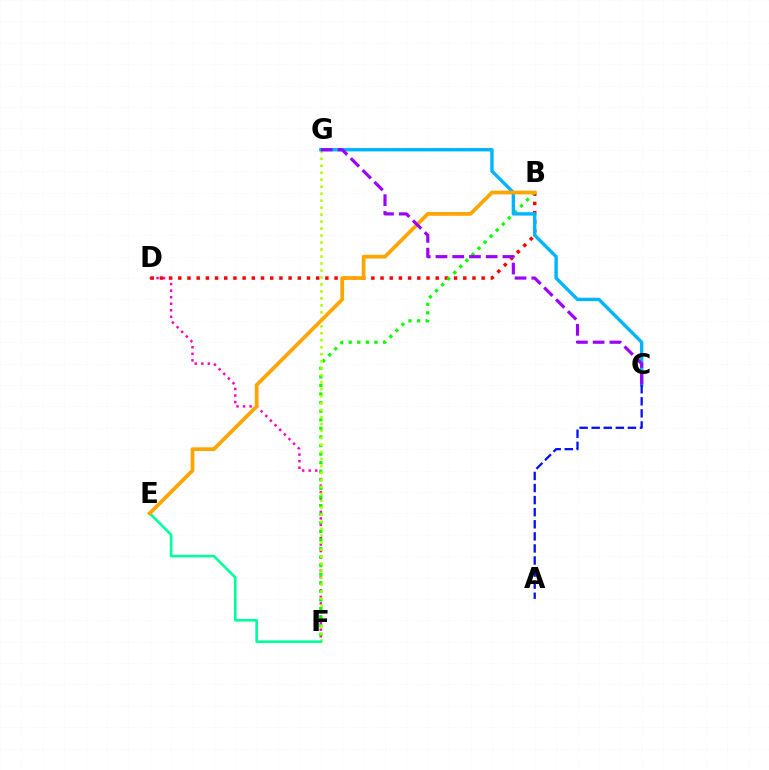{('D', 'F'): [{'color': '#ff00bd', 'line_style': 'dotted', 'thickness': 1.78}], ('B', 'D'): [{'color': '#ff0000', 'line_style': 'dotted', 'thickness': 2.5}], ('B', 'F'): [{'color': '#08ff00', 'line_style': 'dotted', 'thickness': 2.33}], ('F', 'G'): [{'color': '#b3ff00', 'line_style': 'dotted', 'thickness': 1.9}], ('C', 'G'): [{'color': '#00b5ff', 'line_style': 'solid', 'thickness': 2.44}, {'color': '#9b00ff', 'line_style': 'dashed', 'thickness': 2.27}], ('E', 'F'): [{'color': '#00ff9d', 'line_style': 'solid', 'thickness': 1.9}], ('A', 'C'): [{'color': '#0010ff', 'line_style': 'dashed', 'thickness': 1.64}], ('B', 'E'): [{'color': '#ffa500', 'line_style': 'solid', 'thickness': 2.68}]}